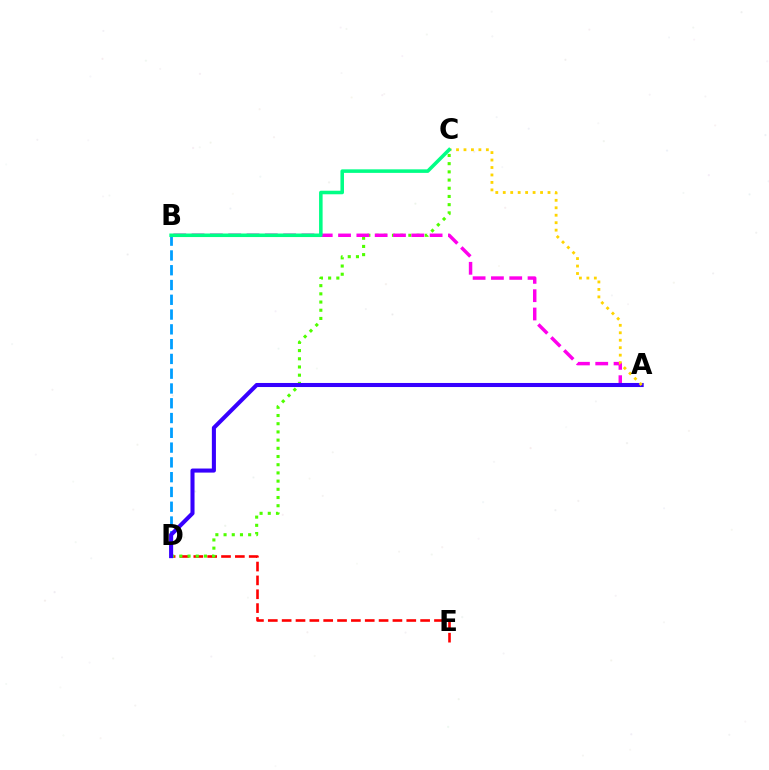{('D', 'E'): [{'color': '#ff0000', 'line_style': 'dashed', 'thickness': 1.88}], ('C', 'D'): [{'color': '#4fff00', 'line_style': 'dotted', 'thickness': 2.23}], ('A', 'B'): [{'color': '#ff00ed', 'line_style': 'dashed', 'thickness': 2.49}], ('B', 'D'): [{'color': '#009eff', 'line_style': 'dashed', 'thickness': 2.01}], ('A', 'D'): [{'color': '#3700ff', 'line_style': 'solid', 'thickness': 2.93}], ('A', 'C'): [{'color': '#ffd500', 'line_style': 'dotted', 'thickness': 2.03}], ('B', 'C'): [{'color': '#00ff86', 'line_style': 'solid', 'thickness': 2.55}]}